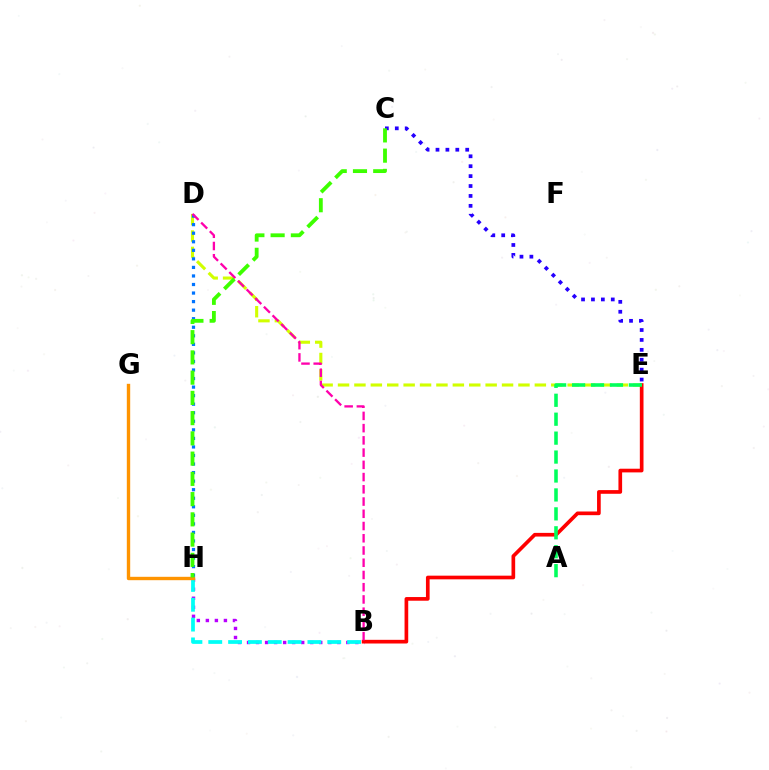{('D', 'E'): [{'color': '#d1ff00', 'line_style': 'dashed', 'thickness': 2.23}], ('B', 'H'): [{'color': '#b900ff', 'line_style': 'dotted', 'thickness': 2.45}, {'color': '#00fff6', 'line_style': 'dashed', 'thickness': 2.69}], ('C', 'E'): [{'color': '#2500ff', 'line_style': 'dotted', 'thickness': 2.69}], ('G', 'H'): [{'color': '#ff9400', 'line_style': 'solid', 'thickness': 2.44}], ('B', 'E'): [{'color': '#ff0000', 'line_style': 'solid', 'thickness': 2.65}], ('D', 'H'): [{'color': '#0074ff', 'line_style': 'dotted', 'thickness': 2.32}], ('B', 'D'): [{'color': '#ff00ac', 'line_style': 'dashed', 'thickness': 1.66}], ('C', 'H'): [{'color': '#3dff00', 'line_style': 'dashed', 'thickness': 2.75}], ('A', 'E'): [{'color': '#00ff5c', 'line_style': 'dashed', 'thickness': 2.57}]}